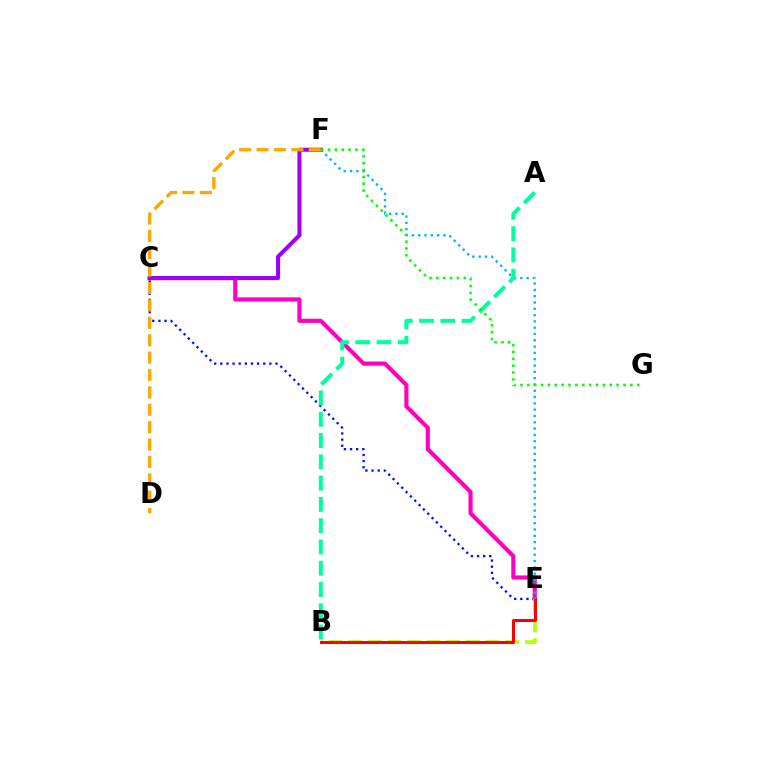{('C', 'E'): [{'color': '#0010ff', 'line_style': 'dotted', 'thickness': 1.66}, {'color': '#ff00bd', 'line_style': 'solid', 'thickness': 2.97}], ('B', 'E'): [{'color': '#b3ff00', 'line_style': 'dashed', 'thickness': 2.67}, {'color': '#ff0000', 'line_style': 'solid', 'thickness': 2.17}], ('C', 'F'): [{'color': '#9b00ff', 'line_style': 'solid', 'thickness': 2.92}], ('E', 'F'): [{'color': '#00b5ff', 'line_style': 'dotted', 'thickness': 1.71}], ('D', 'F'): [{'color': '#ffa500', 'line_style': 'dashed', 'thickness': 2.36}], ('A', 'B'): [{'color': '#00ff9d', 'line_style': 'dashed', 'thickness': 2.89}], ('F', 'G'): [{'color': '#08ff00', 'line_style': 'dotted', 'thickness': 1.87}]}